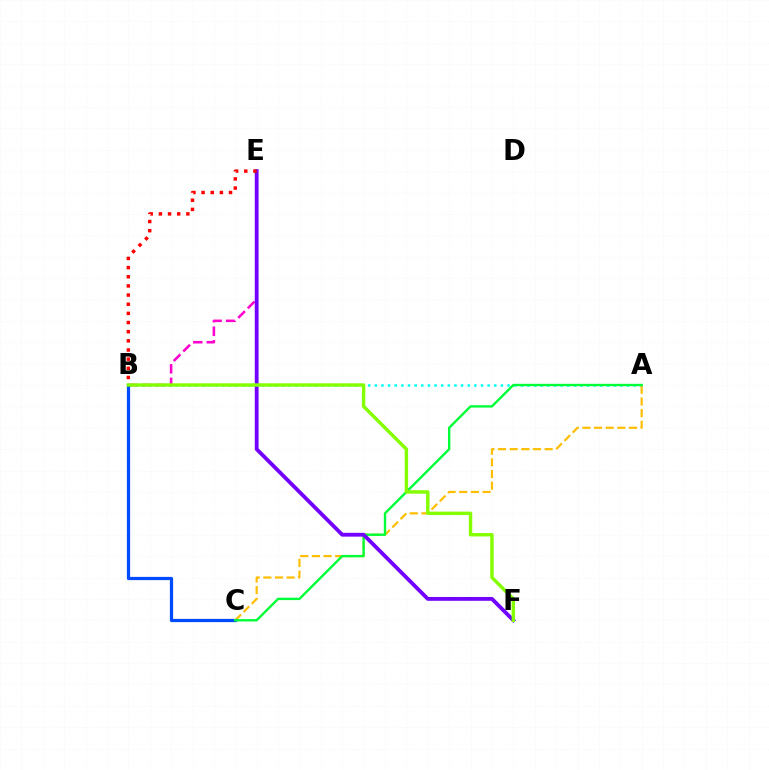{('A', 'B'): [{'color': '#00fff6', 'line_style': 'dotted', 'thickness': 1.8}], ('B', 'E'): [{'color': '#ff00cf', 'line_style': 'dashed', 'thickness': 1.84}, {'color': '#ff0000', 'line_style': 'dotted', 'thickness': 2.49}], ('A', 'C'): [{'color': '#ffbd00', 'line_style': 'dashed', 'thickness': 1.58}, {'color': '#00ff39', 'line_style': 'solid', 'thickness': 1.72}], ('B', 'C'): [{'color': '#004bff', 'line_style': 'solid', 'thickness': 2.33}], ('E', 'F'): [{'color': '#7200ff', 'line_style': 'solid', 'thickness': 2.75}], ('B', 'F'): [{'color': '#84ff00', 'line_style': 'solid', 'thickness': 2.45}]}